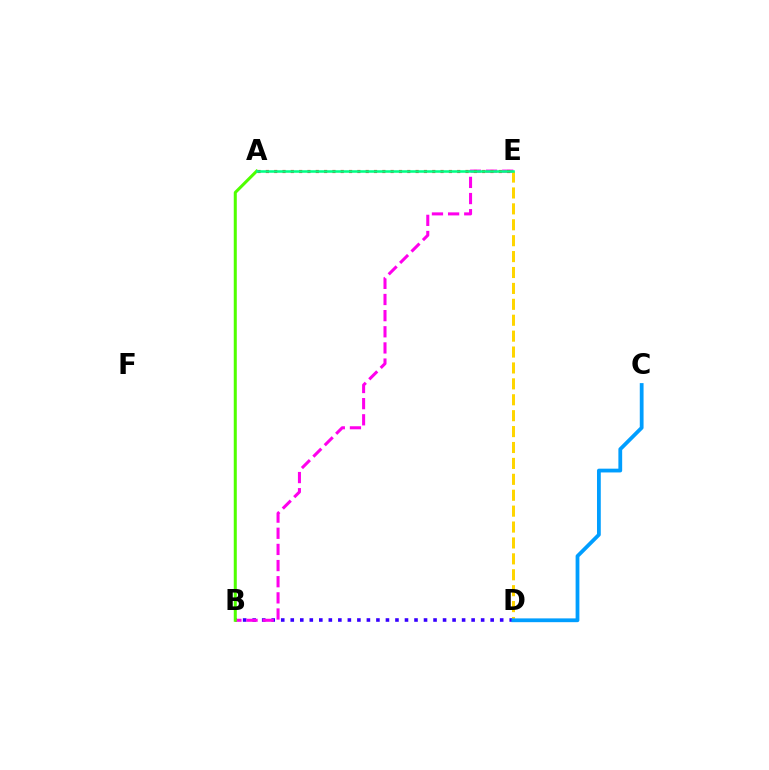{('B', 'D'): [{'color': '#3700ff', 'line_style': 'dotted', 'thickness': 2.59}], ('B', 'E'): [{'color': '#ff00ed', 'line_style': 'dashed', 'thickness': 2.19}], ('D', 'E'): [{'color': '#ffd500', 'line_style': 'dashed', 'thickness': 2.16}], ('C', 'D'): [{'color': '#009eff', 'line_style': 'solid', 'thickness': 2.72}], ('A', 'E'): [{'color': '#ff0000', 'line_style': 'dotted', 'thickness': 2.26}, {'color': '#00ff86', 'line_style': 'solid', 'thickness': 1.83}], ('A', 'B'): [{'color': '#4fff00', 'line_style': 'solid', 'thickness': 2.18}]}